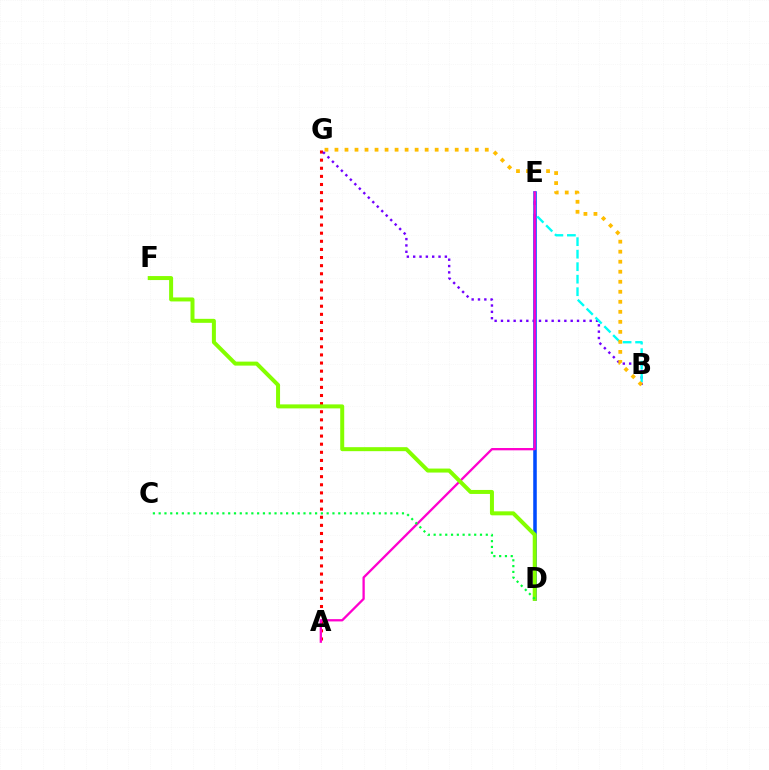{('A', 'G'): [{'color': '#ff0000', 'line_style': 'dotted', 'thickness': 2.21}], ('B', 'G'): [{'color': '#7200ff', 'line_style': 'dotted', 'thickness': 1.72}, {'color': '#ffbd00', 'line_style': 'dotted', 'thickness': 2.72}], ('D', 'E'): [{'color': '#004bff', 'line_style': 'solid', 'thickness': 2.55}], ('B', 'E'): [{'color': '#00fff6', 'line_style': 'dashed', 'thickness': 1.7}], ('A', 'E'): [{'color': '#ff00cf', 'line_style': 'solid', 'thickness': 1.66}], ('D', 'F'): [{'color': '#84ff00', 'line_style': 'solid', 'thickness': 2.88}], ('C', 'D'): [{'color': '#00ff39', 'line_style': 'dotted', 'thickness': 1.57}]}